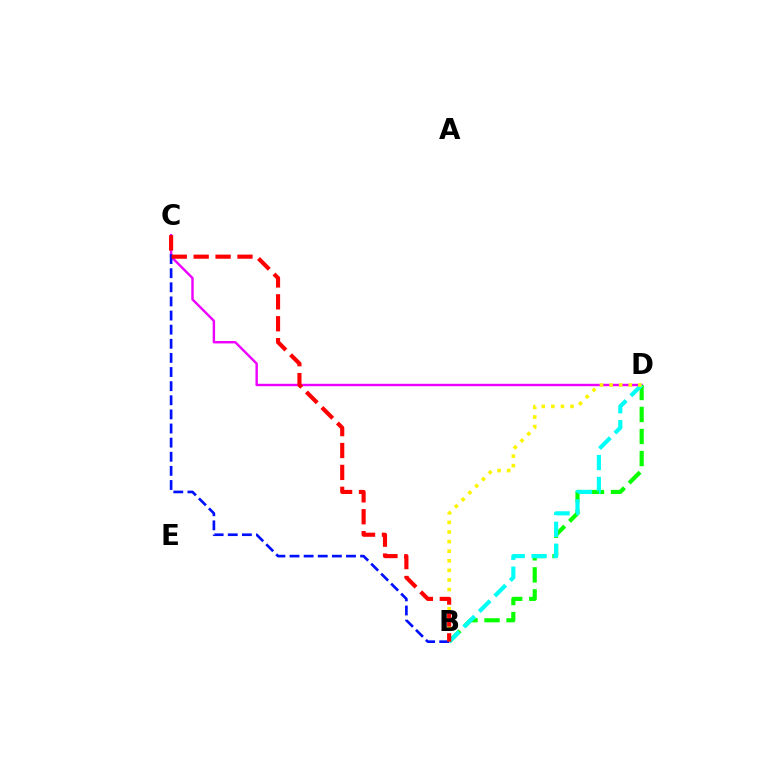{('C', 'D'): [{'color': '#ee00ff', 'line_style': 'solid', 'thickness': 1.74}], ('B', 'D'): [{'color': '#08ff00', 'line_style': 'dashed', 'thickness': 2.99}, {'color': '#00fff6', 'line_style': 'dashed', 'thickness': 2.98}, {'color': '#fcf500', 'line_style': 'dotted', 'thickness': 2.6}], ('B', 'C'): [{'color': '#0010ff', 'line_style': 'dashed', 'thickness': 1.92}, {'color': '#ff0000', 'line_style': 'dashed', 'thickness': 2.98}]}